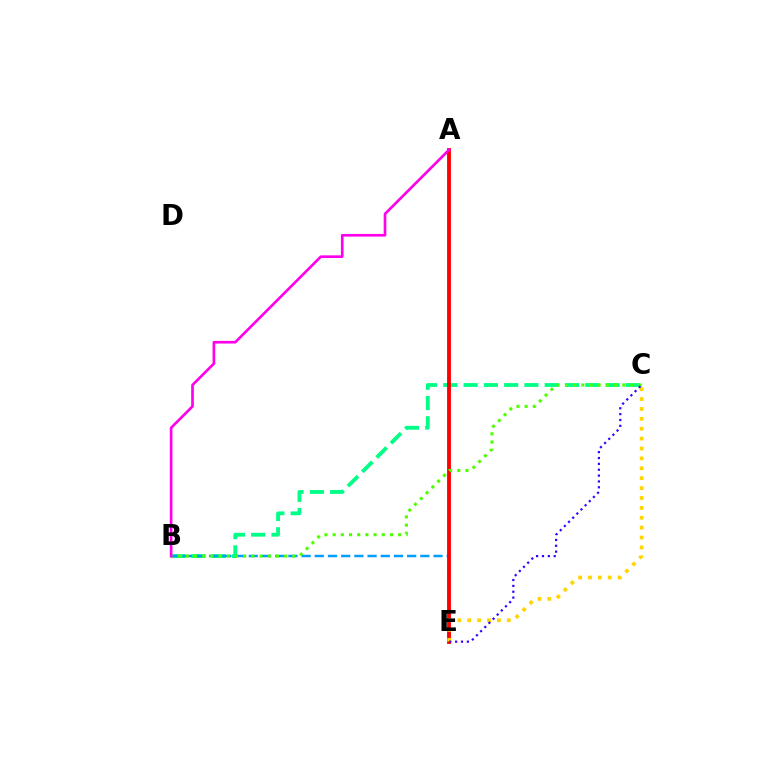{('B', 'C'): [{'color': '#00ff86', 'line_style': 'dashed', 'thickness': 2.76}, {'color': '#4fff00', 'line_style': 'dotted', 'thickness': 2.22}], ('B', 'E'): [{'color': '#009eff', 'line_style': 'dashed', 'thickness': 1.79}], ('A', 'E'): [{'color': '#ff0000', 'line_style': 'solid', 'thickness': 2.77}], ('C', 'E'): [{'color': '#ffd500', 'line_style': 'dotted', 'thickness': 2.69}, {'color': '#3700ff', 'line_style': 'dotted', 'thickness': 1.59}], ('A', 'B'): [{'color': '#ff00ed', 'line_style': 'solid', 'thickness': 1.91}]}